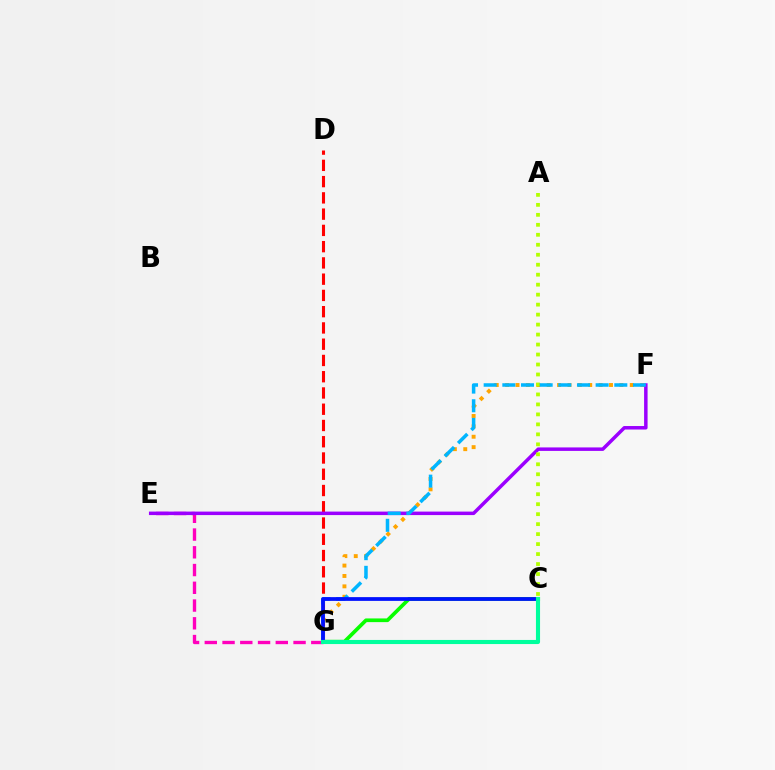{('E', 'G'): [{'color': '#ff00bd', 'line_style': 'dashed', 'thickness': 2.41}], ('C', 'G'): [{'color': '#08ff00', 'line_style': 'solid', 'thickness': 2.66}, {'color': '#0010ff', 'line_style': 'solid', 'thickness': 2.7}, {'color': '#00ff9d', 'line_style': 'solid', 'thickness': 2.95}], ('F', 'G'): [{'color': '#ffa500', 'line_style': 'dotted', 'thickness': 2.82}, {'color': '#00b5ff', 'line_style': 'dashed', 'thickness': 2.54}], ('D', 'G'): [{'color': '#ff0000', 'line_style': 'dashed', 'thickness': 2.21}], ('E', 'F'): [{'color': '#9b00ff', 'line_style': 'solid', 'thickness': 2.51}], ('A', 'C'): [{'color': '#b3ff00', 'line_style': 'dotted', 'thickness': 2.71}]}